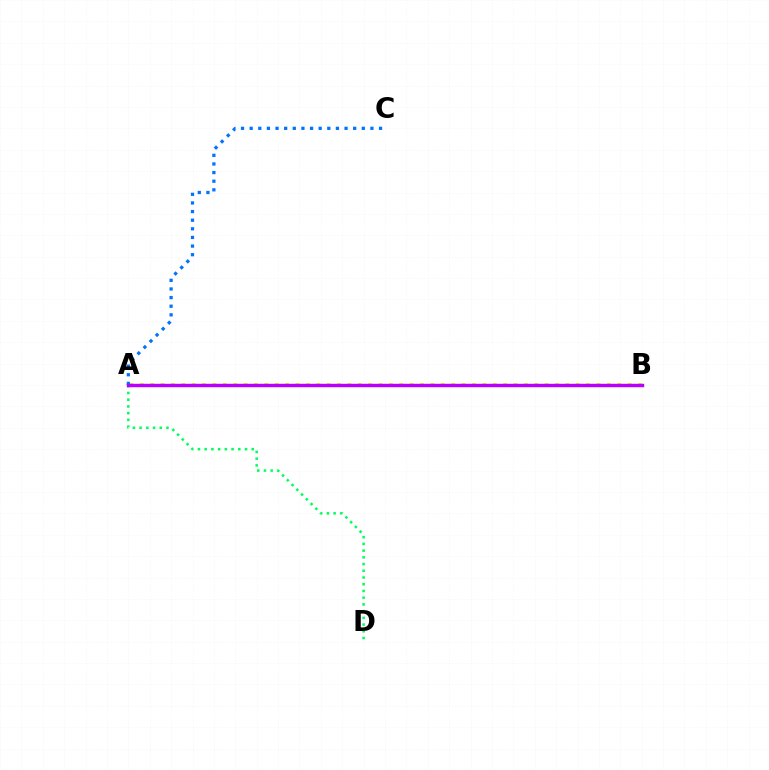{('A', 'B'): [{'color': '#d1ff00', 'line_style': 'dotted', 'thickness': 2.82}, {'color': '#ff0000', 'line_style': 'dotted', 'thickness': 1.96}, {'color': '#b900ff', 'line_style': 'solid', 'thickness': 2.46}], ('A', 'D'): [{'color': '#00ff5c', 'line_style': 'dotted', 'thickness': 1.83}], ('A', 'C'): [{'color': '#0074ff', 'line_style': 'dotted', 'thickness': 2.34}]}